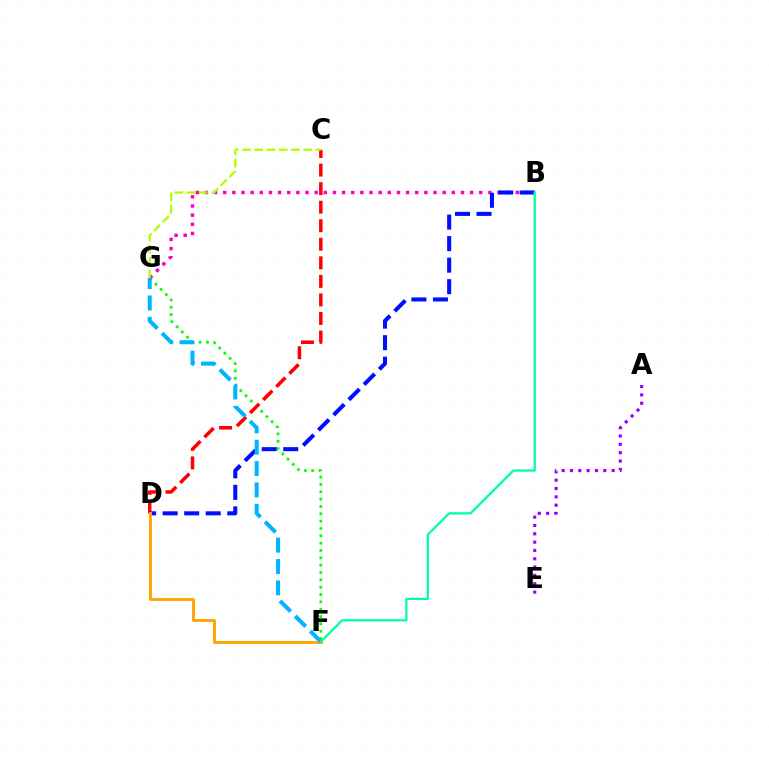{('F', 'G'): [{'color': '#08ff00', 'line_style': 'dotted', 'thickness': 1.99}, {'color': '#00b5ff', 'line_style': 'dashed', 'thickness': 2.9}], ('B', 'G'): [{'color': '#ff00bd', 'line_style': 'dotted', 'thickness': 2.48}], ('C', 'D'): [{'color': '#ff0000', 'line_style': 'dashed', 'thickness': 2.52}], ('C', 'G'): [{'color': '#b3ff00', 'line_style': 'dashed', 'thickness': 1.66}], ('A', 'E'): [{'color': '#9b00ff', 'line_style': 'dotted', 'thickness': 2.26}], ('B', 'D'): [{'color': '#0010ff', 'line_style': 'dashed', 'thickness': 2.92}], ('D', 'F'): [{'color': '#ffa500', 'line_style': 'solid', 'thickness': 2.07}], ('B', 'F'): [{'color': '#00ff9d', 'line_style': 'solid', 'thickness': 1.62}]}